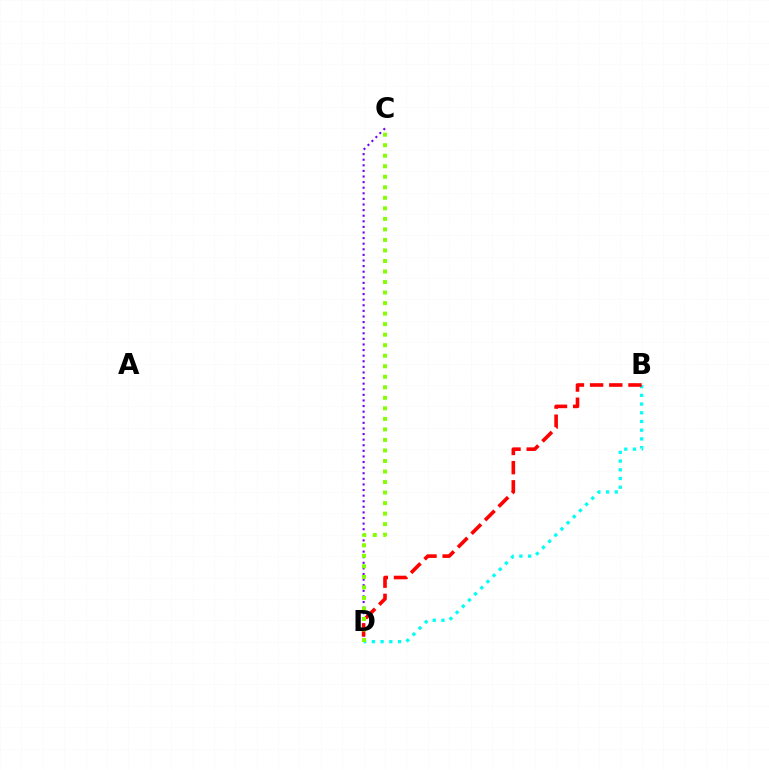{('B', 'D'): [{'color': '#00fff6', 'line_style': 'dotted', 'thickness': 2.37}, {'color': '#ff0000', 'line_style': 'dashed', 'thickness': 2.6}], ('C', 'D'): [{'color': '#7200ff', 'line_style': 'dotted', 'thickness': 1.52}, {'color': '#84ff00', 'line_style': 'dotted', 'thickness': 2.86}]}